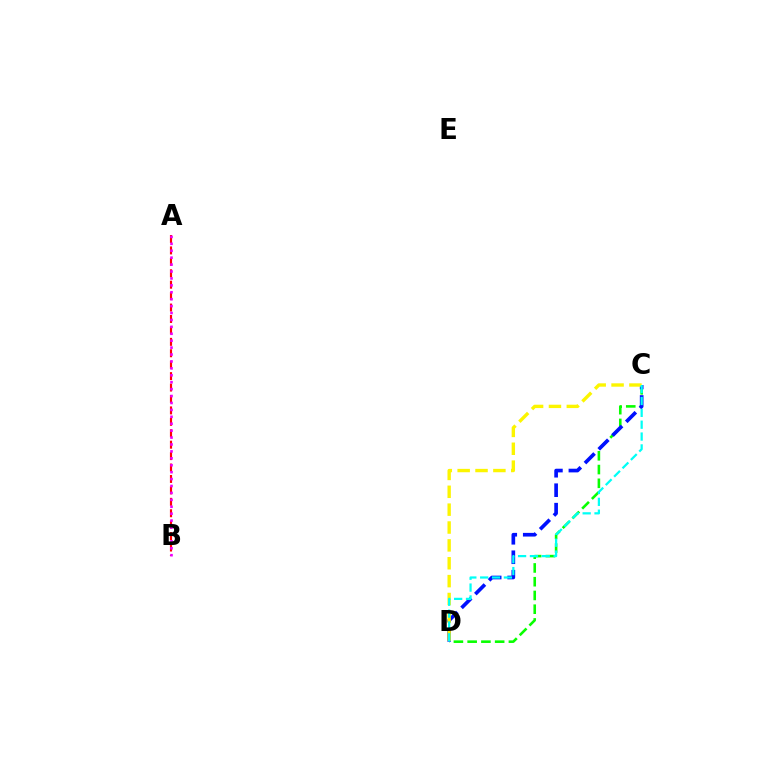{('C', 'D'): [{'color': '#08ff00', 'line_style': 'dashed', 'thickness': 1.87}, {'color': '#0010ff', 'line_style': 'dashed', 'thickness': 2.64}, {'color': '#fcf500', 'line_style': 'dashed', 'thickness': 2.43}, {'color': '#00fff6', 'line_style': 'dashed', 'thickness': 1.61}], ('A', 'B'): [{'color': '#ff0000', 'line_style': 'dashed', 'thickness': 1.55}, {'color': '#ee00ff', 'line_style': 'dotted', 'thickness': 1.88}]}